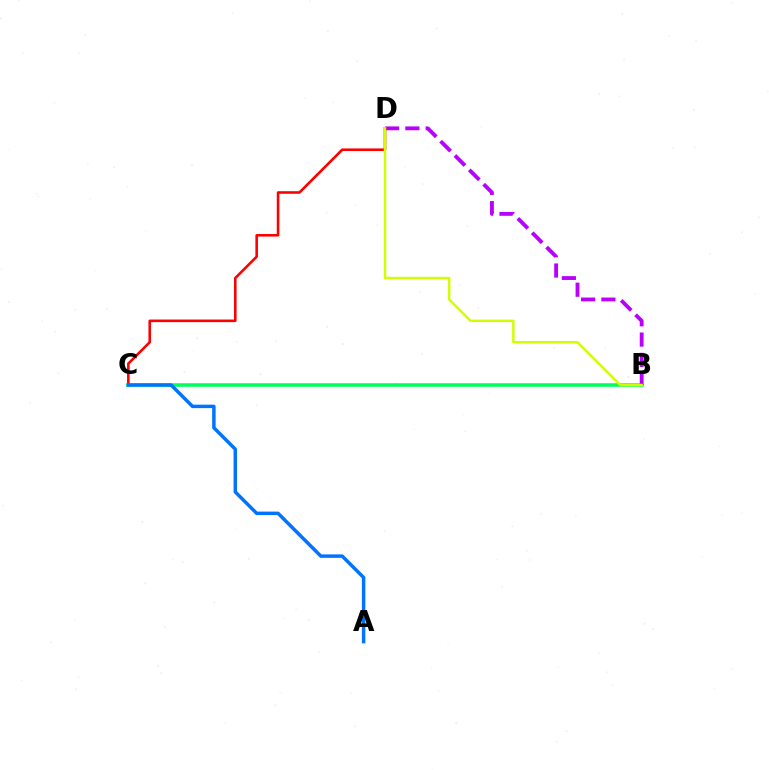{('B', 'C'): [{'color': '#00ff5c', 'line_style': 'solid', 'thickness': 2.56}], ('B', 'D'): [{'color': '#b900ff', 'line_style': 'dashed', 'thickness': 2.76}, {'color': '#d1ff00', 'line_style': 'solid', 'thickness': 1.77}], ('C', 'D'): [{'color': '#ff0000', 'line_style': 'solid', 'thickness': 1.87}], ('A', 'C'): [{'color': '#0074ff', 'line_style': 'solid', 'thickness': 2.49}]}